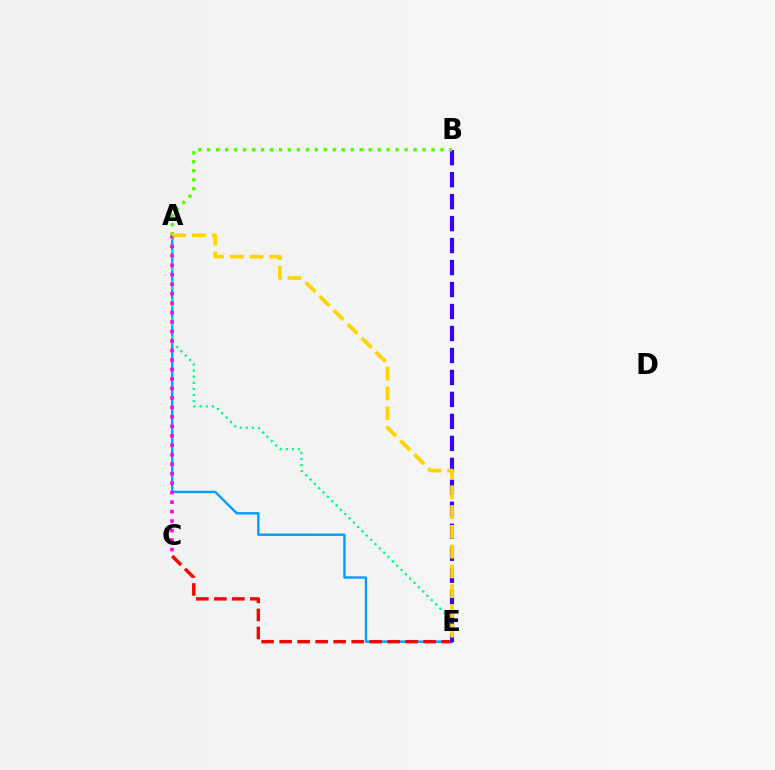{('A', 'E'): [{'color': '#009eff', 'line_style': 'solid', 'thickness': 1.72}, {'color': '#00ff86', 'line_style': 'dotted', 'thickness': 1.66}, {'color': '#ffd500', 'line_style': 'dashed', 'thickness': 2.68}], ('C', 'E'): [{'color': '#ff0000', 'line_style': 'dashed', 'thickness': 2.45}], ('A', 'C'): [{'color': '#ff00ed', 'line_style': 'dotted', 'thickness': 2.57}], ('B', 'E'): [{'color': '#3700ff', 'line_style': 'dashed', 'thickness': 2.99}], ('A', 'B'): [{'color': '#4fff00', 'line_style': 'dotted', 'thickness': 2.44}]}